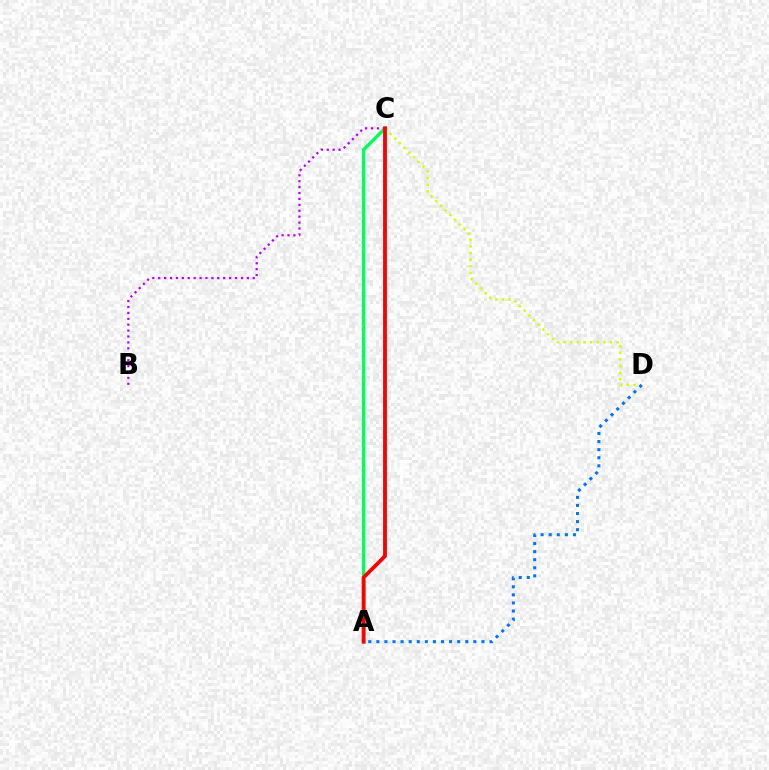{('A', 'C'): [{'color': '#00ff5c', 'line_style': 'solid', 'thickness': 2.47}, {'color': '#ff0000', 'line_style': 'solid', 'thickness': 2.75}], ('B', 'C'): [{'color': '#b900ff', 'line_style': 'dotted', 'thickness': 1.61}], ('C', 'D'): [{'color': '#d1ff00', 'line_style': 'dotted', 'thickness': 1.8}], ('A', 'D'): [{'color': '#0074ff', 'line_style': 'dotted', 'thickness': 2.2}]}